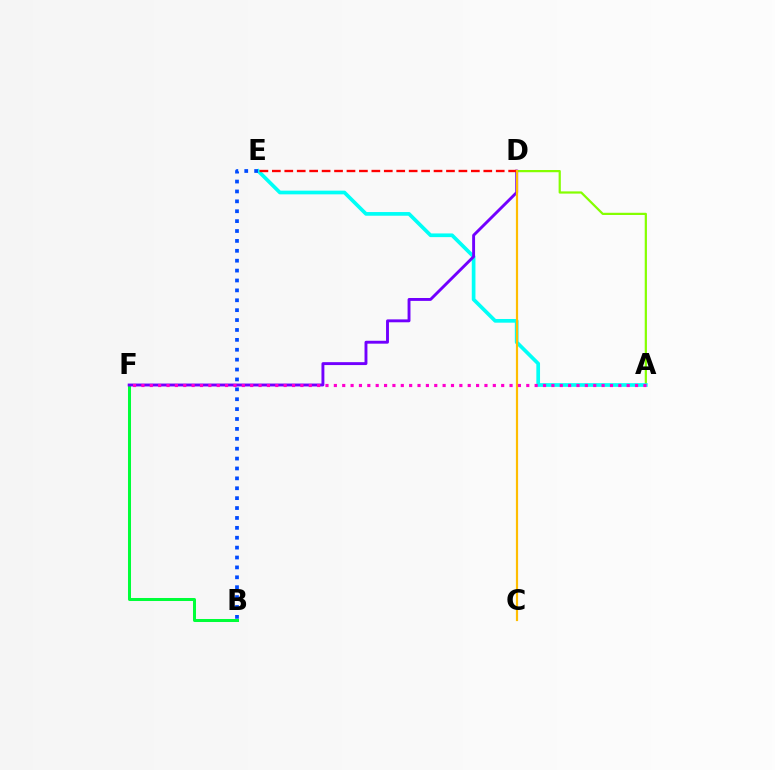{('B', 'F'): [{'color': '#00ff39', 'line_style': 'solid', 'thickness': 2.17}], ('A', 'D'): [{'color': '#84ff00', 'line_style': 'solid', 'thickness': 1.6}], ('A', 'E'): [{'color': '#00fff6', 'line_style': 'solid', 'thickness': 2.66}], ('B', 'E'): [{'color': '#004bff', 'line_style': 'dotted', 'thickness': 2.69}], ('D', 'F'): [{'color': '#7200ff', 'line_style': 'solid', 'thickness': 2.09}], ('D', 'E'): [{'color': '#ff0000', 'line_style': 'dashed', 'thickness': 1.69}], ('C', 'D'): [{'color': '#ffbd00', 'line_style': 'solid', 'thickness': 1.58}], ('A', 'F'): [{'color': '#ff00cf', 'line_style': 'dotted', 'thickness': 2.27}]}